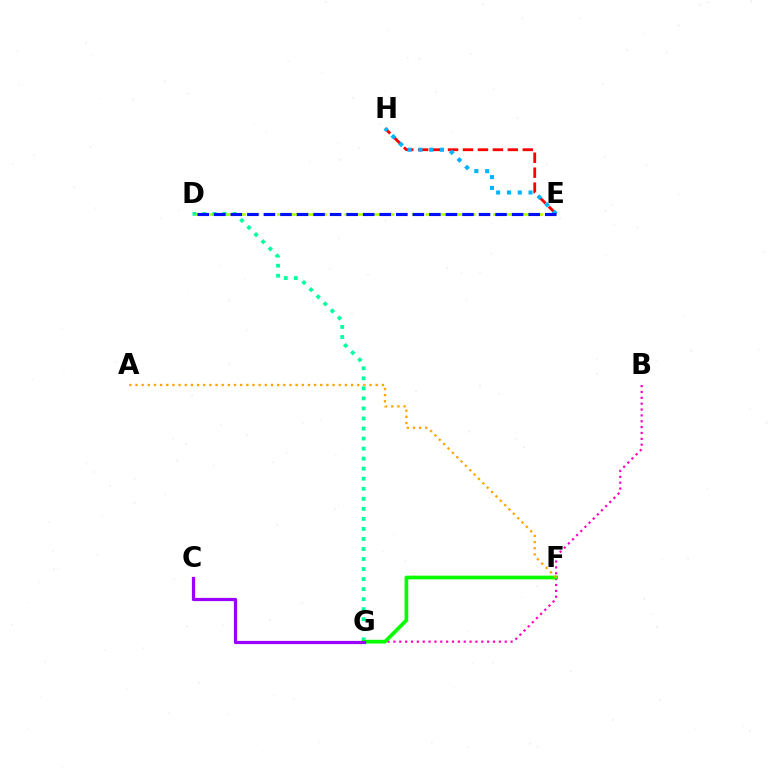{('D', 'E'): [{'color': '#b3ff00', 'line_style': 'dashed', 'thickness': 1.83}, {'color': '#0010ff', 'line_style': 'dashed', 'thickness': 2.25}], ('D', 'G'): [{'color': '#00ff9d', 'line_style': 'dotted', 'thickness': 2.73}], ('B', 'G'): [{'color': '#ff00bd', 'line_style': 'dotted', 'thickness': 1.59}], ('F', 'G'): [{'color': '#08ff00', 'line_style': 'solid', 'thickness': 2.67}], ('E', 'H'): [{'color': '#ff0000', 'line_style': 'dashed', 'thickness': 2.03}, {'color': '#00b5ff', 'line_style': 'dotted', 'thickness': 2.93}], ('A', 'F'): [{'color': '#ffa500', 'line_style': 'dotted', 'thickness': 1.67}], ('C', 'G'): [{'color': '#9b00ff', 'line_style': 'solid', 'thickness': 2.3}]}